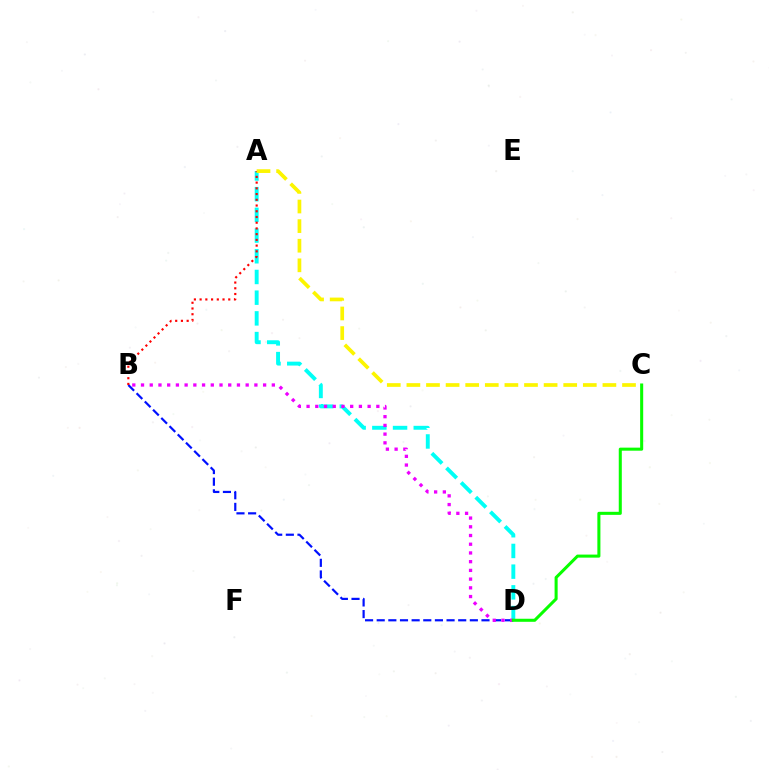{('A', 'D'): [{'color': '#00fff6', 'line_style': 'dashed', 'thickness': 2.81}], ('B', 'D'): [{'color': '#0010ff', 'line_style': 'dashed', 'thickness': 1.58}, {'color': '#ee00ff', 'line_style': 'dotted', 'thickness': 2.37}], ('A', 'B'): [{'color': '#ff0000', 'line_style': 'dotted', 'thickness': 1.56}], ('A', 'C'): [{'color': '#fcf500', 'line_style': 'dashed', 'thickness': 2.66}], ('C', 'D'): [{'color': '#08ff00', 'line_style': 'solid', 'thickness': 2.2}]}